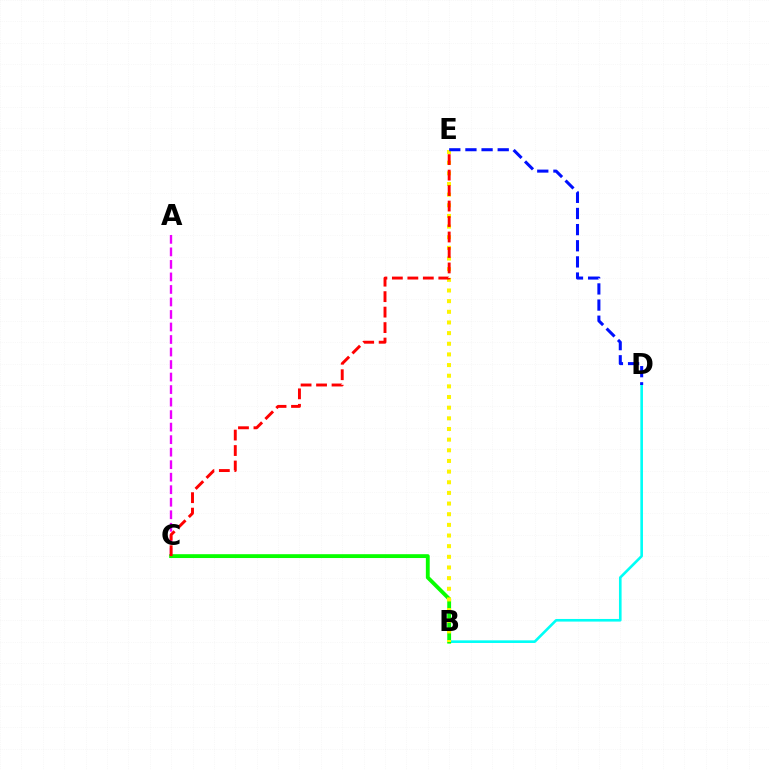{('A', 'C'): [{'color': '#ee00ff', 'line_style': 'dashed', 'thickness': 1.7}], ('B', 'D'): [{'color': '#00fff6', 'line_style': 'solid', 'thickness': 1.89}], ('B', 'C'): [{'color': '#08ff00', 'line_style': 'solid', 'thickness': 2.77}], ('B', 'E'): [{'color': '#fcf500', 'line_style': 'dotted', 'thickness': 2.89}], ('D', 'E'): [{'color': '#0010ff', 'line_style': 'dashed', 'thickness': 2.19}], ('C', 'E'): [{'color': '#ff0000', 'line_style': 'dashed', 'thickness': 2.1}]}